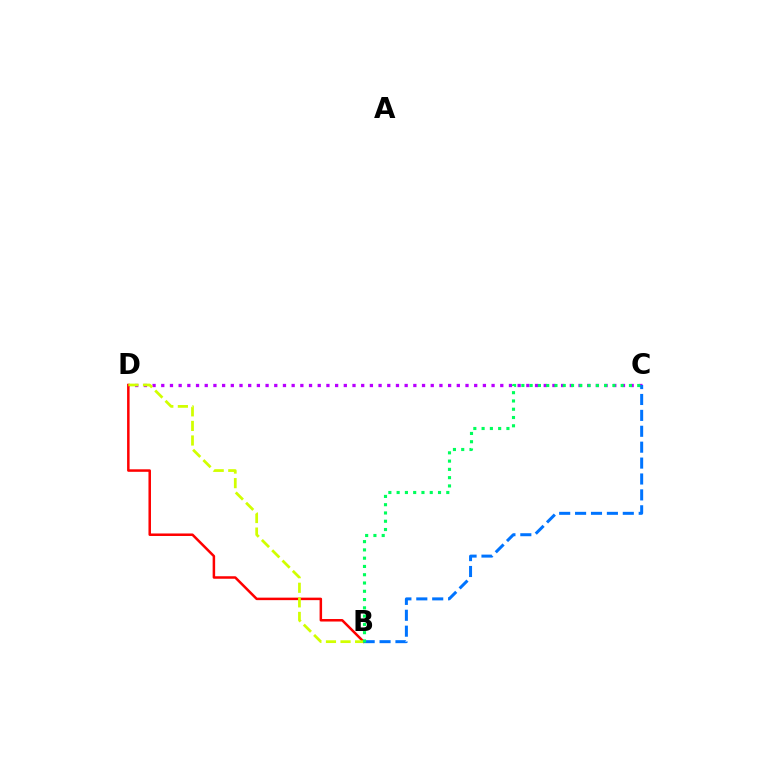{('C', 'D'): [{'color': '#b900ff', 'line_style': 'dotted', 'thickness': 2.36}], ('B', 'D'): [{'color': '#ff0000', 'line_style': 'solid', 'thickness': 1.8}, {'color': '#d1ff00', 'line_style': 'dashed', 'thickness': 1.98}], ('B', 'C'): [{'color': '#0074ff', 'line_style': 'dashed', 'thickness': 2.16}, {'color': '#00ff5c', 'line_style': 'dotted', 'thickness': 2.25}]}